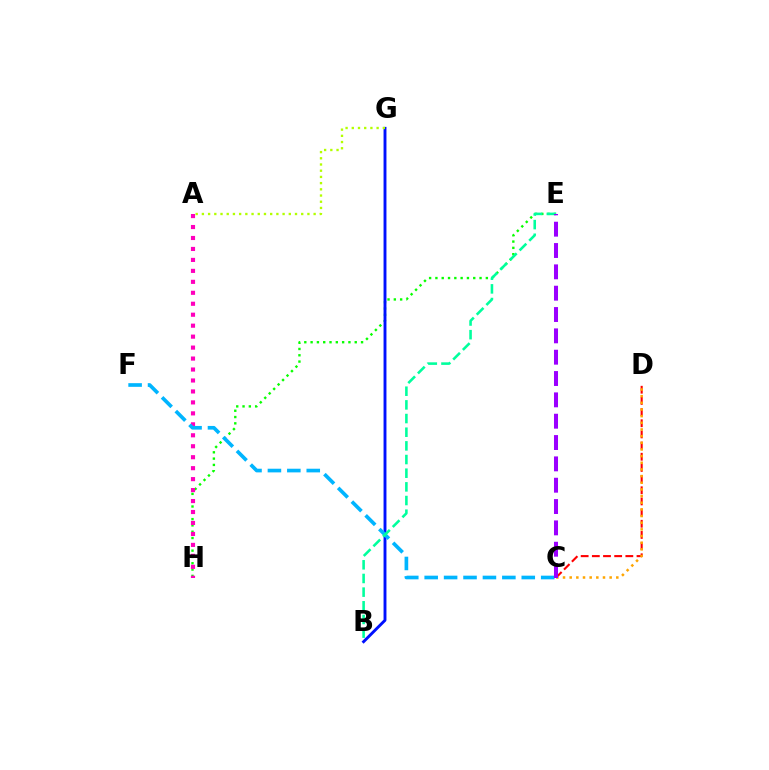{('E', 'H'): [{'color': '#08ff00', 'line_style': 'dotted', 'thickness': 1.71}], ('C', 'D'): [{'color': '#ff0000', 'line_style': 'dashed', 'thickness': 1.52}, {'color': '#ffa500', 'line_style': 'dotted', 'thickness': 1.81}], ('B', 'G'): [{'color': '#0010ff', 'line_style': 'solid', 'thickness': 2.08}], ('A', 'H'): [{'color': '#ff00bd', 'line_style': 'dotted', 'thickness': 2.98}], ('C', 'F'): [{'color': '#00b5ff', 'line_style': 'dashed', 'thickness': 2.64}], ('B', 'E'): [{'color': '#00ff9d', 'line_style': 'dashed', 'thickness': 1.86}], ('A', 'G'): [{'color': '#b3ff00', 'line_style': 'dotted', 'thickness': 1.69}], ('C', 'E'): [{'color': '#9b00ff', 'line_style': 'dashed', 'thickness': 2.9}]}